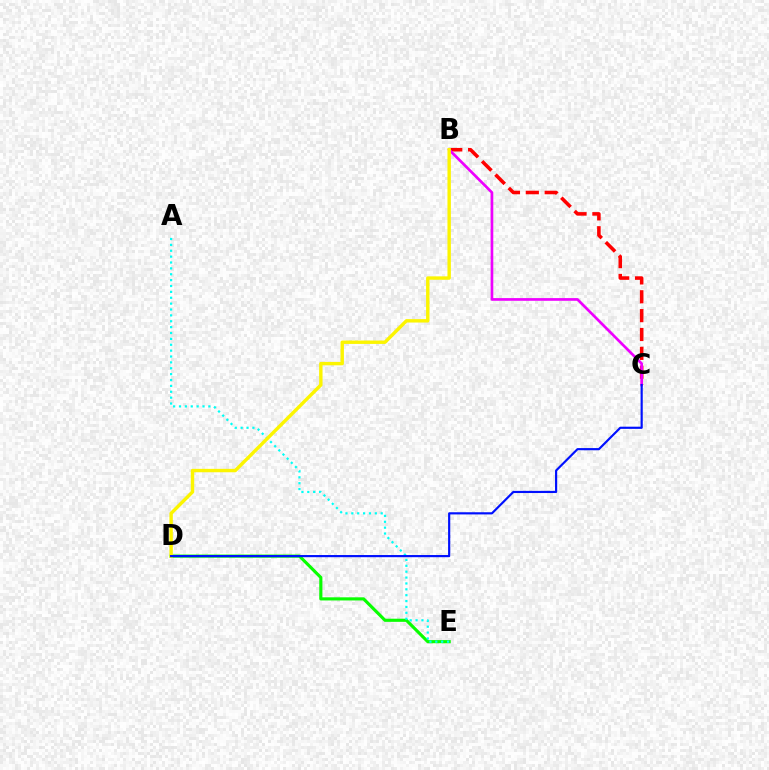{('D', 'E'): [{'color': '#08ff00', 'line_style': 'solid', 'thickness': 2.26}], ('B', 'C'): [{'color': '#ff0000', 'line_style': 'dashed', 'thickness': 2.56}, {'color': '#ee00ff', 'line_style': 'solid', 'thickness': 1.94}], ('A', 'E'): [{'color': '#00fff6', 'line_style': 'dotted', 'thickness': 1.6}], ('B', 'D'): [{'color': '#fcf500', 'line_style': 'solid', 'thickness': 2.46}], ('C', 'D'): [{'color': '#0010ff', 'line_style': 'solid', 'thickness': 1.56}]}